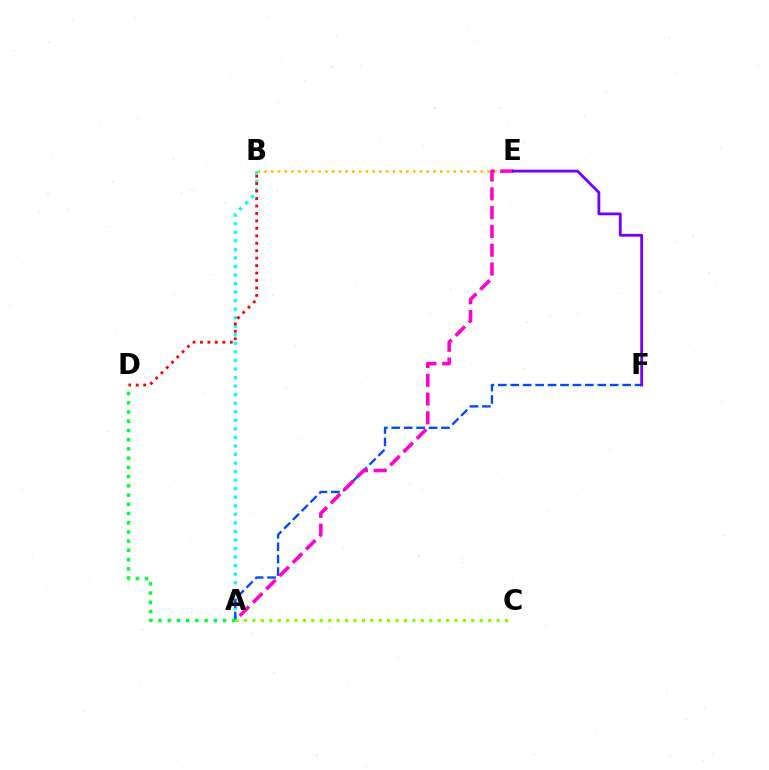{('B', 'E'): [{'color': '#ffbd00', 'line_style': 'dotted', 'thickness': 1.84}], ('A', 'B'): [{'color': '#00fff6', 'line_style': 'dotted', 'thickness': 2.32}], ('A', 'F'): [{'color': '#004bff', 'line_style': 'dashed', 'thickness': 1.69}], ('B', 'D'): [{'color': '#ff0000', 'line_style': 'dotted', 'thickness': 2.03}], ('A', 'E'): [{'color': '#ff00cf', 'line_style': 'dashed', 'thickness': 2.55}], ('A', 'D'): [{'color': '#00ff39', 'line_style': 'dotted', 'thickness': 2.51}], ('E', 'F'): [{'color': '#7200ff', 'line_style': 'solid', 'thickness': 2.02}], ('A', 'C'): [{'color': '#84ff00', 'line_style': 'dotted', 'thickness': 2.29}]}